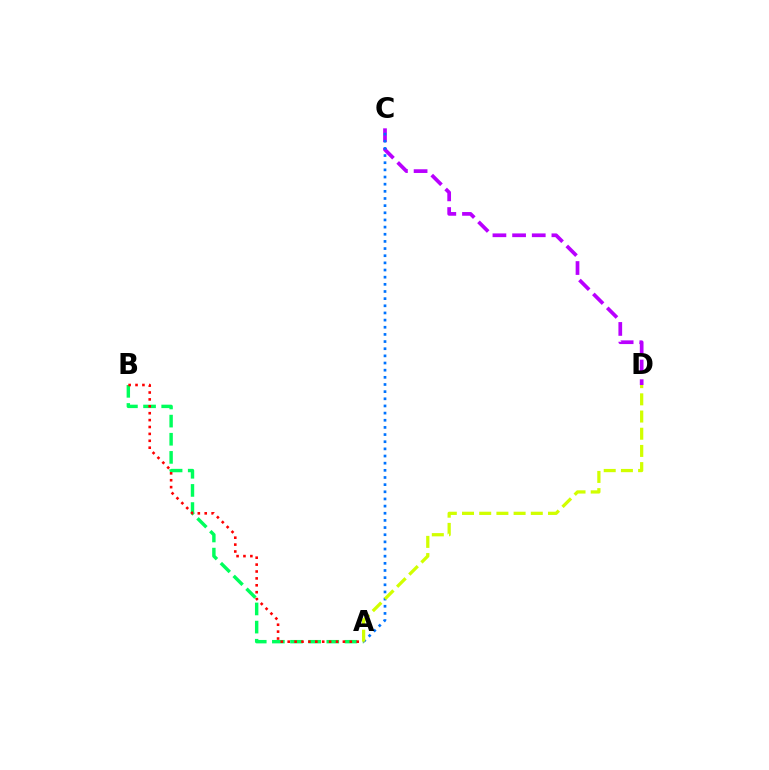{('A', 'B'): [{'color': '#00ff5c', 'line_style': 'dashed', 'thickness': 2.46}, {'color': '#ff0000', 'line_style': 'dotted', 'thickness': 1.87}], ('C', 'D'): [{'color': '#b900ff', 'line_style': 'dashed', 'thickness': 2.67}], ('A', 'C'): [{'color': '#0074ff', 'line_style': 'dotted', 'thickness': 1.94}], ('A', 'D'): [{'color': '#d1ff00', 'line_style': 'dashed', 'thickness': 2.34}]}